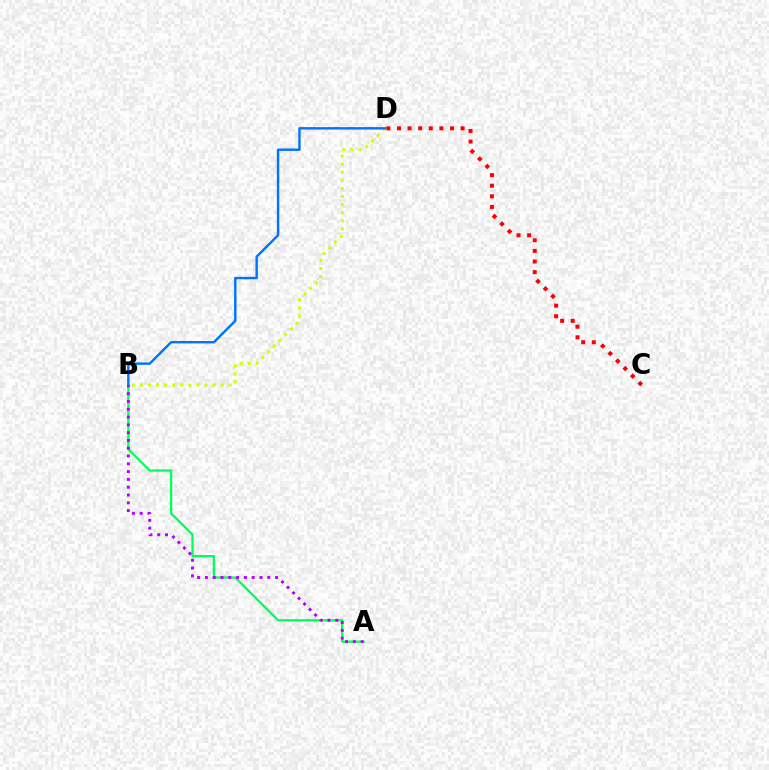{('A', 'B'): [{'color': '#00ff5c', 'line_style': 'solid', 'thickness': 1.62}, {'color': '#b900ff', 'line_style': 'dotted', 'thickness': 2.12}], ('B', 'D'): [{'color': '#d1ff00', 'line_style': 'dotted', 'thickness': 2.19}, {'color': '#0074ff', 'line_style': 'solid', 'thickness': 1.75}], ('C', 'D'): [{'color': '#ff0000', 'line_style': 'dotted', 'thickness': 2.88}]}